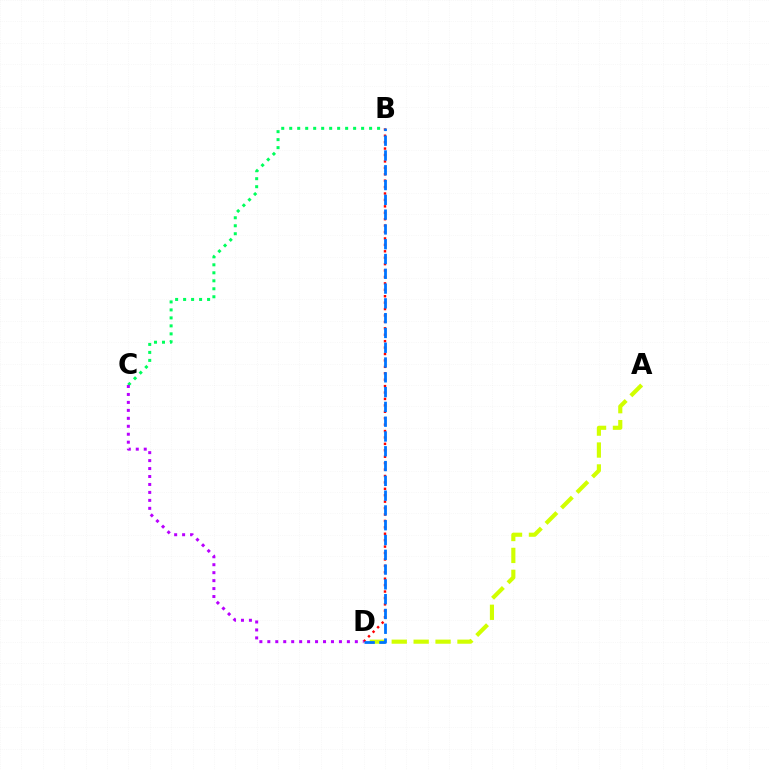{('A', 'D'): [{'color': '#d1ff00', 'line_style': 'dashed', 'thickness': 2.98}], ('B', 'D'): [{'color': '#ff0000', 'line_style': 'dotted', 'thickness': 1.74}, {'color': '#0074ff', 'line_style': 'dashed', 'thickness': 2.01}], ('B', 'C'): [{'color': '#00ff5c', 'line_style': 'dotted', 'thickness': 2.17}], ('C', 'D'): [{'color': '#b900ff', 'line_style': 'dotted', 'thickness': 2.16}]}